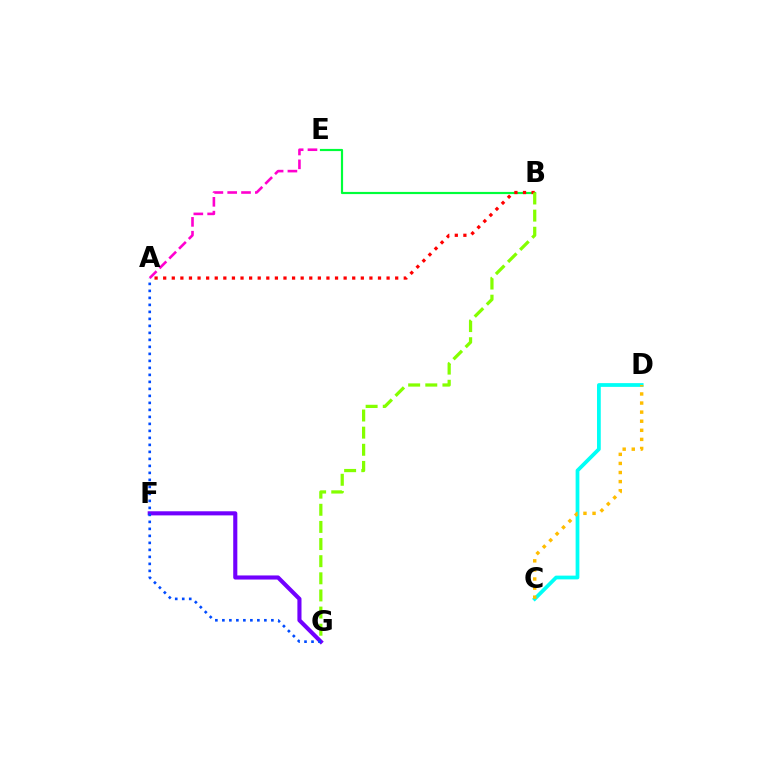{('A', 'E'): [{'color': '#ff00cf', 'line_style': 'dashed', 'thickness': 1.88}], ('B', 'E'): [{'color': '#00ff39', 'line_style': 'solid', 'thickness': 1.57}], ('C', 'D'): [{'color': '#00fff6', 'line_style': 'solid', 'thickness': 2.7}, {'color': '#ffbd00', 'line_style': 'dotted', 'thickness': 2.47}], ('A', 'B'): [{'color': '#ff0000', 'line_style': 'dotted', 'thickness': 2.33}], ('B', 'G'): [{'color': '#84ff00', 'line_style': 'dashed', 'thickness': 2.33}], ('F', 'G'): [{'color': '#7200ff', 'line_style': 'solid', 'thickness': 2.95}], ('A', 'G'): [{'color': '#004bff', 'line_style': 'dotted', 'thickness': 1.9}]}